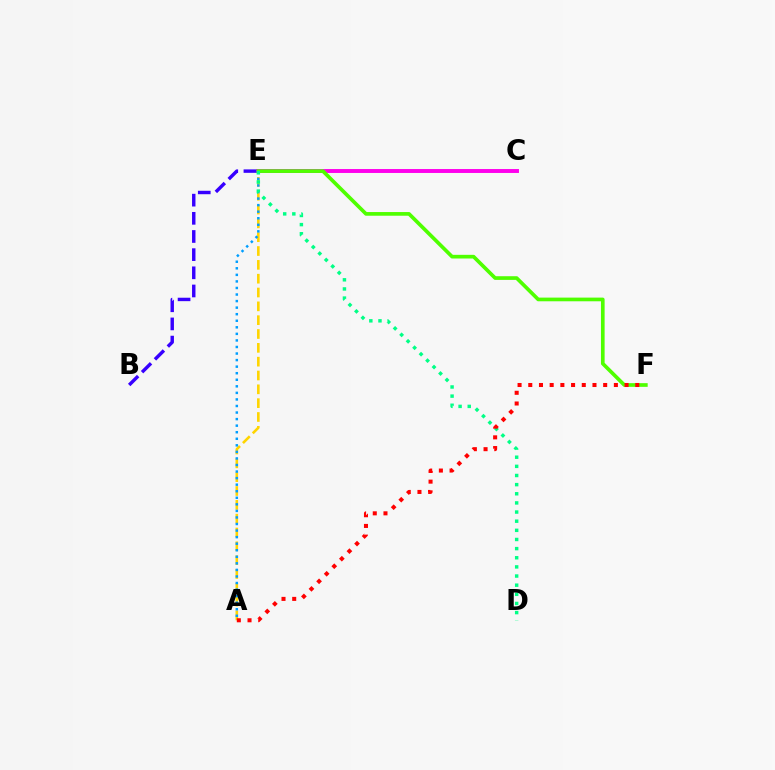{('C', 'E'): [{'color': '#ff00ed', 'line_style': 'solid', 'thickness': 2.83}], ('E', 'F'): [{'color': '#4fff00', 'line_style': 'solid', 'thickness': 2.65}], ('A', 'E'): [{'color': '#ffd500', 'line_style': 'dashed', 'thickness': 1.88}, {'color': '#009eff', 'line_style': 'dotted', 'thickness': 1.78}], ('D', 'E'): [{'color': '#00ff86', 'line_style': 'dotted', 'thickness': 2.48}], ('A', 'F'): [{'color': '#ff0000', 'line_style': 'dotted', 'thickness': 2.91}], ('B', 'E'): [{'color': '#3700ff', 'line_style': 'dashed', 'thickness': 2.47}]}